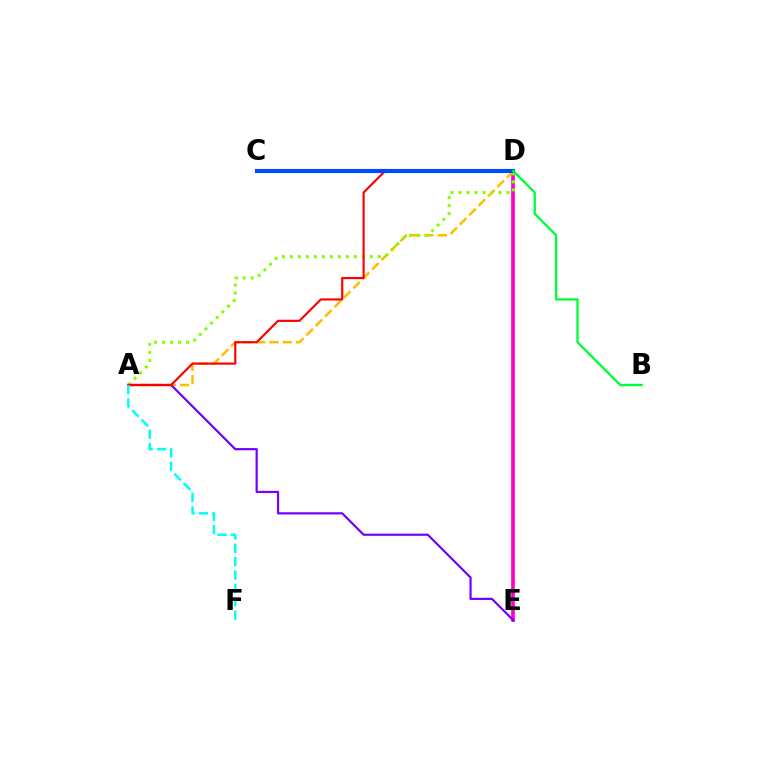{('D', 'E'): [{'color': '#ff00cf', 'line_style': 'solid', 'thickness': 2.64}], ('A', 'D'): [{'color': '#ffbd00', 'line_style': 'dashed', 'thickness': 1.81}, {'color': '#84ff00', 'line_style': 'dotted', 'thickness': 2.17}, {'color': '#ff0000', 'line_style': 'solid', 'thickness': 1.56}], ('A', 'E'): [{'color': '#7200ff', 'line_style': 'solid', 'thickness': 1.58}], ('C', 'D'): [{'color': '#004bff', 'line_style': 'solid', 'thickness': 2.97}], ('A', 'F'): [{'color': '#00fff6', 'line_style': 'dashed', 'thickness': 1.82}], ('B', 'D'): [{'color': '#00ff39', 'line_style': 'solid', 'thickness': 1.68}]}